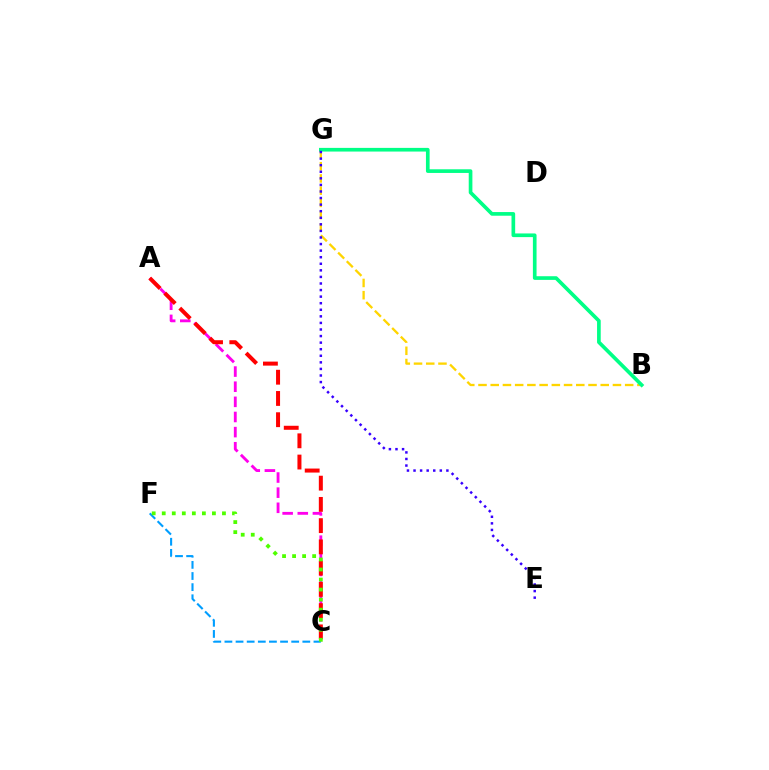{('A', 'C'): [{'color': '#ff00ed', 'line_style': 'dashed', 'thickness': 2.06}, {'color': '#ff0000', 'line_style': 'dashed', 'thickness': 2.89}], ('B', 'G'): [{'color': '#ffd500', 'line_style': 'dashed', 'thickness': 1.66}, {'color': '#00ff86', 'line_style': 'solid', 'thickness': 2.64}], ('C', 'F'): [{'color': '#009eff', 'line_style': 'dashed', 'thickness': 1.51}, {'color': '#4fff00', 'line_style': 'dotted', 'thickness': 2.73}], ('E', 'G'): [{'color': '#3700ff', 'line_style': 'dotted', 'thickness': 1.79}]}